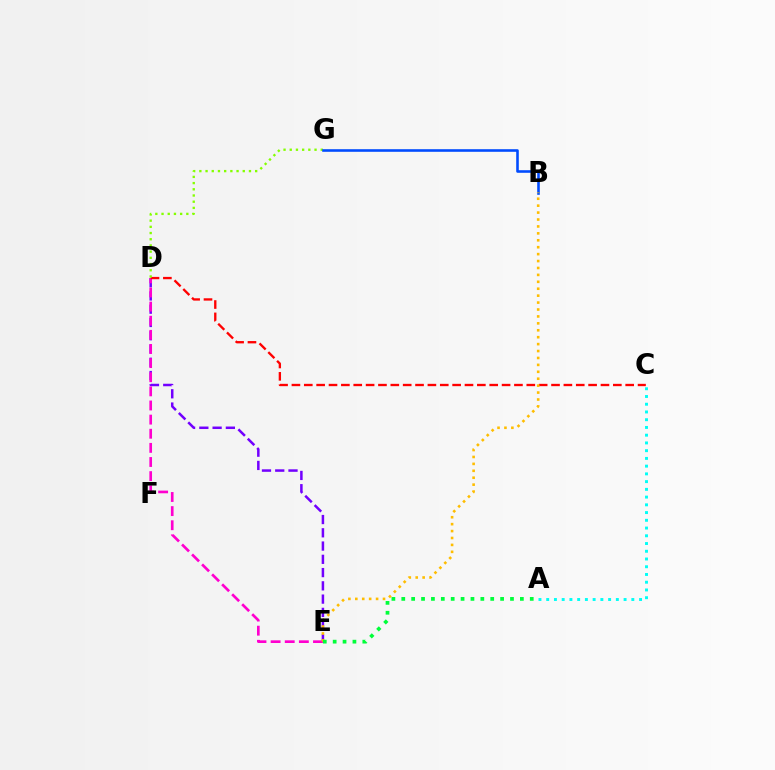{('D', 'E'): [{'color': '#7200ff', 'line_style': 'dashed', 'thickness': 1.8}, {'color': '#ff00cf', 'line_style': 'dashed', 'thickness': 1.92}], ('C', 'D'): [{'color': '#ff0000', 'line_style': 'dashed', 'thickness': 1.68}], ('D', 'G'): [{'color': '#84ff00', 'line_style': 'dotted', 'thickness': 1.68}], ('B', 'G'): [{'color': '#004bff', 'line_style': 'solid', 'thickness': 1.87}], ('B', 'E'): [{'color': '#ffbd00', 'line_style': 'dotted', 'thickness': 1.88}], ('A', 'E'): [{'color': '#00ff39', 'line_style': 'dotted', 'thickness': 2.68}], ('A', 'C'): [{'color': '#00fff6', 'line_style': 'dotted', 'thickness': 2.1}]}